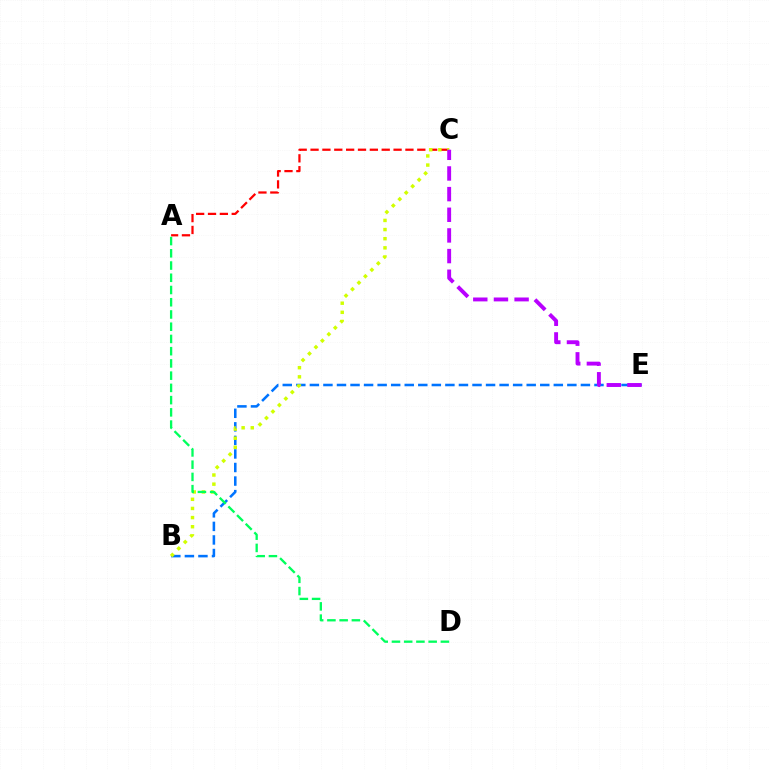{('A', 'C'): [{'color': '#ff0000', 'line_style': 'dashed', 'thickness': 1.61}], ('B', 'E'): [{'color': '#0074ff', 'line_style': 'dashed', 'thickness': 1.84}], ('B', 'C'): [{'color': '#d1ff00', 'line_style': 'dotted', 'thickness': 2.48}], ('A', 'D'): [{'color': '#00ff5c', 'line_style': 'dashed', 'thickness': 1.66}], ('C', 'E'): [{'color': '#b900ff', 'line_style': 'dashed', 'thickness': 2.81}]}